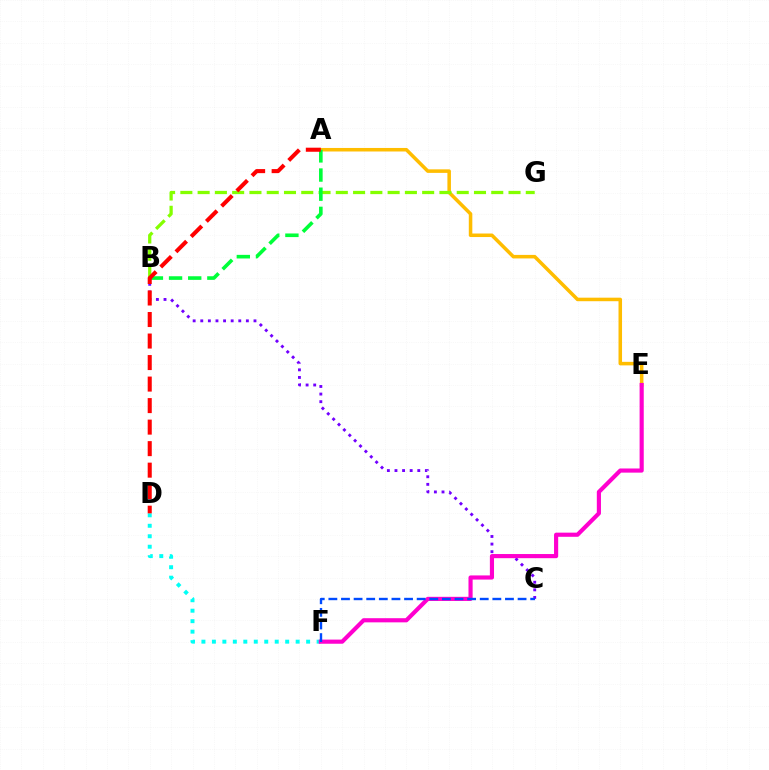{('B', 'C'): [{'color': '#7200ff', 'line_style': 'dotted', 'thickness': 2.07}], ('A', 'E'): [{'color': '#ffbd00', 'line_style': 'solid', 'thickness': 2.54}], ('B', 'G'): [{'color': '#84ff00', 'line_style': 'dashed', 'thickness': 2.35}], ('D', 'F'): [{'color': '#00fff6', 'line_style': 'dotted', 'thickness': 2.84}], ('A', 'B'): [{'color': '#00ff39', 'line_style': 'dashed', 'thickness': 2.6}], ('A', 'D'): [{'color': '#ff0000', 'line_style': 'dashed', 'thickness': 2.92}], ('E', 'F'): [{'color': '#ff00cf', 'line_style': 'solid', 'thickness': 2.99}], ('C', 'F'): [{'color': '#004bff', 'line_style': 'dashed', 'thickness': 1.71}]}